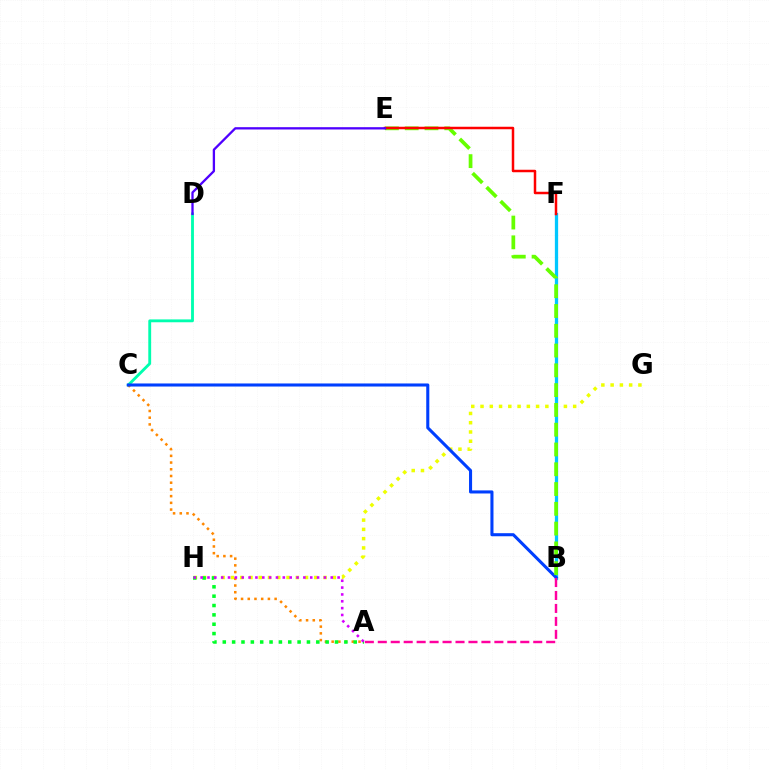{('G', 'H'): [{'color': '#eeff00', 'line_style': 'dotted', 'thickness': 2.52}], ('C', 'D'): [{'color': '#00ffaf', 'line_style': 'solid', 'thickness': 2.06}], ('A', 'C'): [{'color': '#ff8800', 'line_style': 'dotted', 'thickness': 1.82}], ('A', 'H'): [{'color': '#00ff27', 'line_style': 'dotted', 'thickness': 2.54}, {'color': '#d600ff', 'line_style': 'dotted', 'thickness': 1.86}], ('B', 'F'): [{'color': '#00c7ff', 'line_style': 'solid', 'thickness': 2.36}], ('B', 'C'): [{'color': '#003fff', 'line_style': 'solid', 'thickness': 2.21}], ('B', 'E'): [{'color': '#66ff00', 'line_style': 'dashed', 'thickness': 2.69}], ('E', 'F'): [{'color': '#ff0000', 'line_style': 'solid', 'thickness': 1.79}], ('D', 'E'): [{'color': '#4f00ff', 'line_style': 'solid', 'thickness': 1.66}], ('A', 'B'): [{'color': '#ff00a0', 'line_style': 'dashed', 'thickness': 1.76}]}